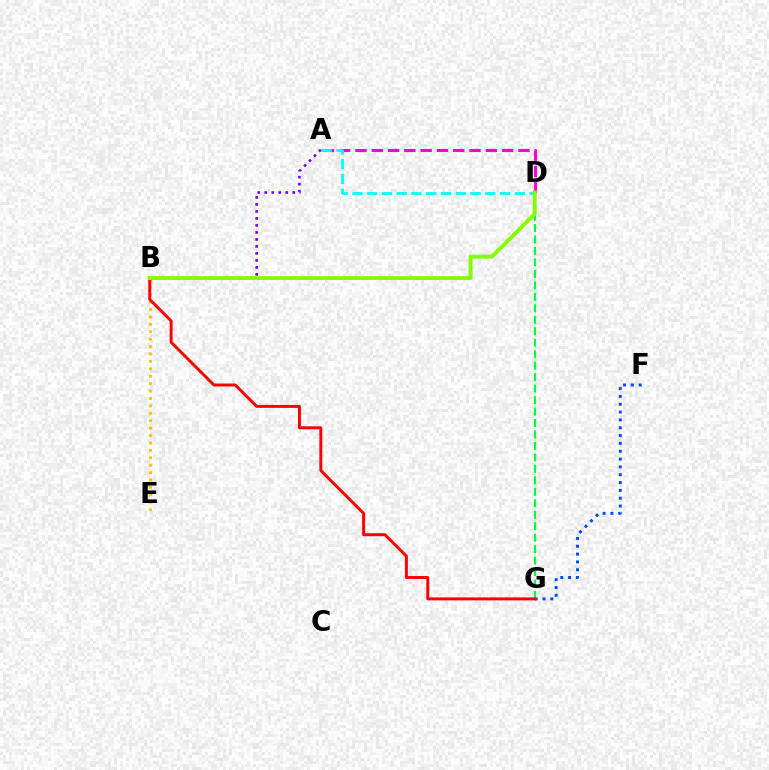{('F', 'G'): [{'color': '#004bff', 'line_style': 'dotted', 'thickness': 2.13}], ('A', 'D'): [{'color': '#ff00cf', 'line_style': 'dashed', 'thickness': 2.21}, {'color': '#00fff6', 'line_style': 'dashed', 'thickness': 2.01}], ('D', 'G'): [{'color': '#00ff39', 'line_style': 'dashed', 'thickness': 1.56}], ('B', 'E'): [{'color': '#ffbd00', 'line_style': 'dotted', 'thickness': 2.01}], ('B', 'G'): [{'color': '#ff0000', 'line_style': 'solid', 'thickness': 2.13}], ('A', 'B'): [{'color': '#7200ff', 'line_style': 'dotted', 'thickness': 1.9}], ('B', 'D'): [{'color': '#84ff00', 'line_style': 'solid', 'thickness': 2.8}]}